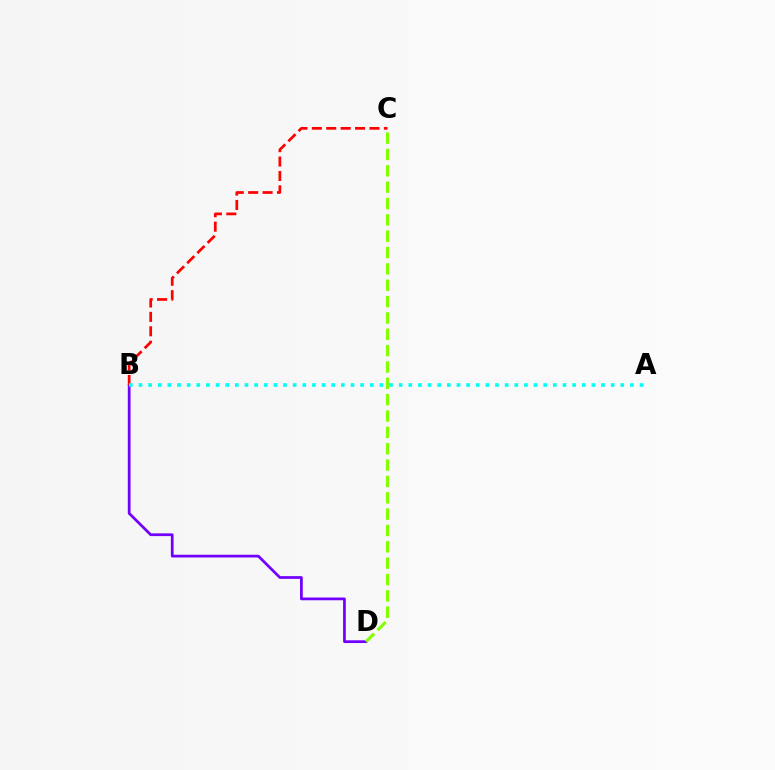{('B', 'D'): [{'color': '#7200ff', 'line_style': 'solid', 'thickness': 1.97}], ('B', 'C'): [{'color': '#ff0000', 'line_style': 'dashed', 'thickness': 1.96}], ('C', 'D'): [{'color': '#84ff00', 'line_style': 'dashed', 'thickness': 2.22}], ('A', 'B'): [{'color': '#00fff6', 'line_style': 'dotted', 'thickness': 2.62}]}